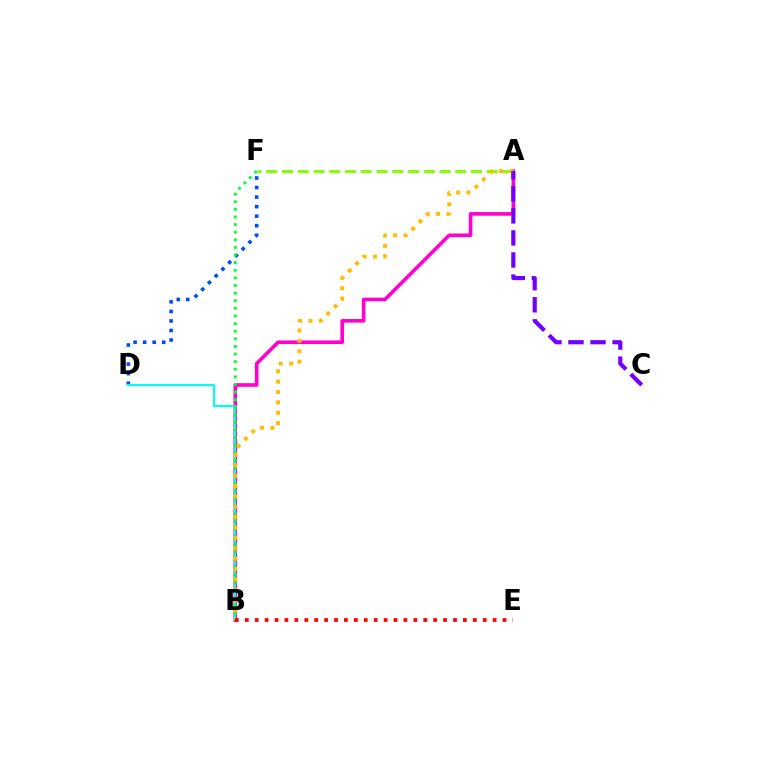{('D', 'F'): [{'color': '#004bff', 'line_style': 'dotted', 'thickness': 2.59}], ('A', 'B'): [{'color': '#ff00cf', 'line_style': 'solid', 'thickness': 2.6}, {'color': '#ffbd00', 'line_style': 'dotted', 'thickness': 2.82}], ('B', 'D'): [{'color': '#00fff6', 'line_style': 'solid', 'thickness': 1.54}], ('B', 'F'): [{'color': '#00ff39', 'line_style': 'dotted', 'thickness': 2.07}], ('A', 'F'): [{'color': '#84ff00', 'line_style': 'dashed', 'thickness': 2.14}], ('A', 'C'): [{'color': '#7200ff', 'line_style': 'dashed', 'thickness': 3.0}], ('B', 'E'): [{'color': '#ff0000', 'line_style': 'dotted', 'thickness': 2.69}]}